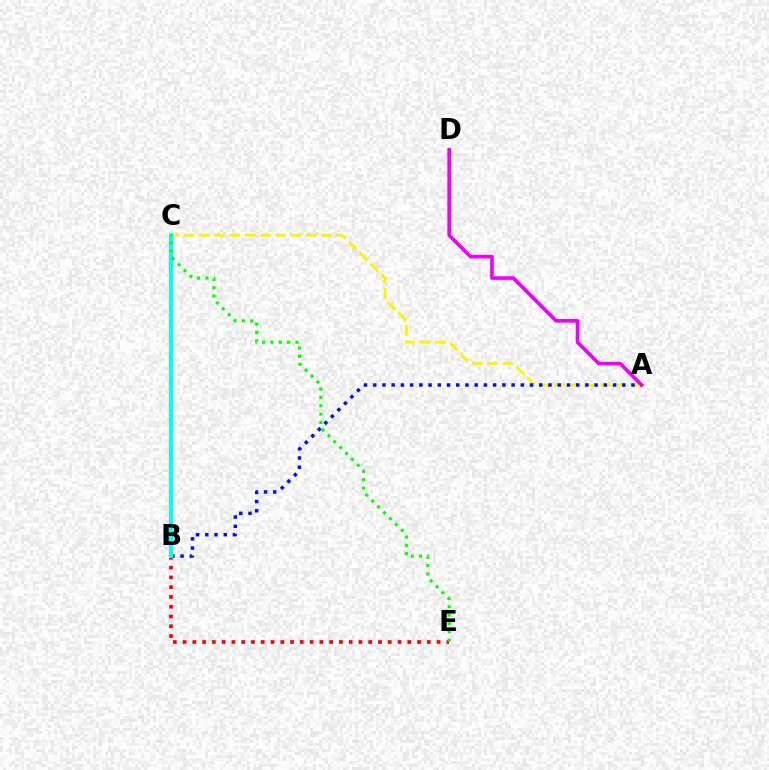{('A', 'C'): [{'color': '#fcf500', 'line_style': 'dashed', 'thickness': 2.07}], ('B', 'E'): [{'color': '#ff0000', 'line_style': 'dotted', 'thickness': 2.65}], ('A', 'B'): [{'color': '#0010ff', 'line_style': 'dotted', 'thickness': 2.51}], ('A', 'D'): [{'color': '#ee00ff', 'line_style': 'solid', 'thickness': 2.61}], ('B', 'C'): [{'color': '#00fff6', 'line_style': 'solid', 'thickness': 2.84}], ('C', 'E'): [{'color': '#08ff00', 'line_style': 'dotted', 'thickness': 2.26}]}